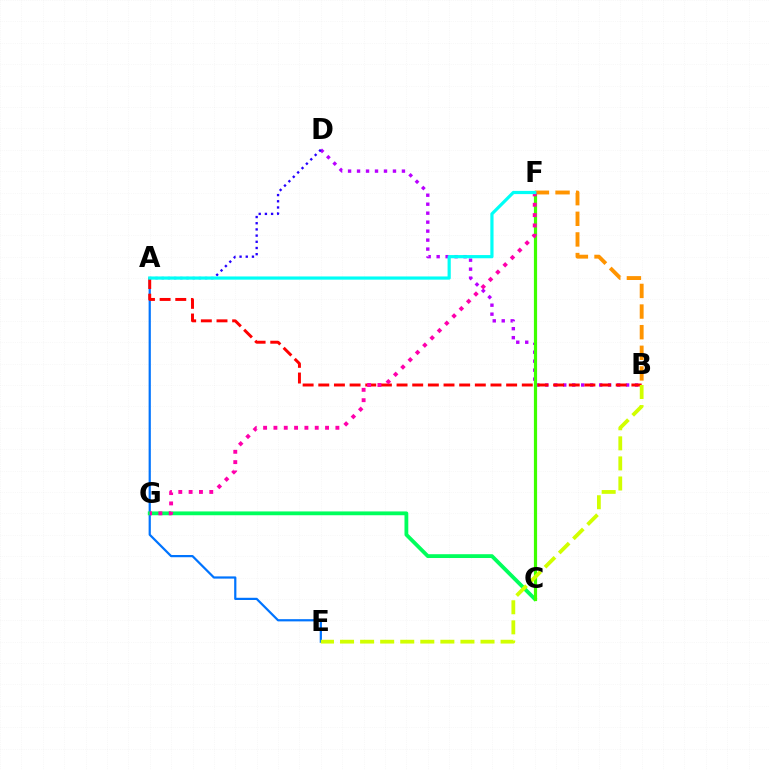{('A', 'E'): [{'color': '#0074ff', 'line_style': 'solid', 'thickness': 1.6}], ('B', 'D'): [{'color': '#b900ff', 'line_style': 'dotted', 'thickness': 2.44}], ('C', 'G'): [{'color': '#00ff5c', 'line_style': 'solid', 'thickness': 2.74}], ('A', 'B'): [{'color': '#ff0000', 'line_style': 'dashed', 'thickness': 2.13}], ('C', 'F'): [{'color': '#3dff00', 'line_style': 'solid', 'thickness': 2.29}], ('B', 'E'): [{'color': '#d1ff00', 'line_style': 'dashed', 'thickness': 2.73}], ('A', 'D'): [{'color': '#2500ff', 'line_style': 'dotted', 'thickness': 1.68}], ('B', 'F'): [{'color': '#ff9400', 'line_style': 'dashed', 'thickness': 2.8}], ('F', 'G'): [{'color': '#ff00ac', 'line_style': 'dotted', 'thickness': 2.81}], ('A', 'F'): [{'color': '#00fff6', 'line_style': 'solid', 'thickness': 2.3}]}